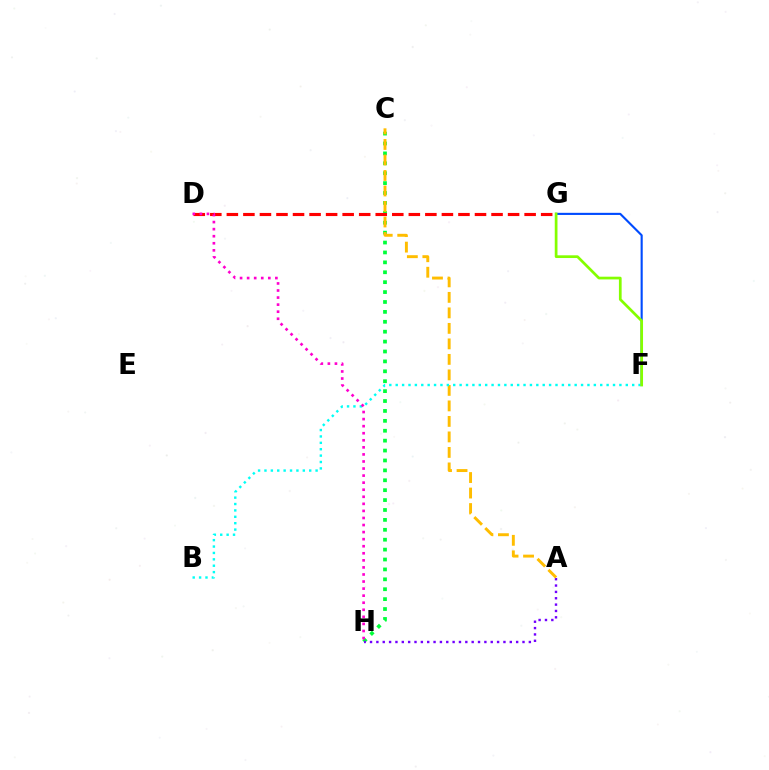{('C', 'H'): [{'color': '#00ff39', 'line_style': 'dotted', 'thickness': 2.69}], ('A', 'H'): [{'color': '#7200ff', 'line_style': 'dotted', 'thickness': 1.73}], ('F', 'G'): [{'color': '#004bff', 'line_style': 'solid', 'thickness': 1.53}, {'color': '#84ff00', 'line_style': 'solid', 'thickness': 1.96}], ('D', 'G'): [{'color': '#ff0000', 'line_style': 'dashed', 'thickness': 2.25}], ('A', 'C'): [{'color': '#ffbd00', 'line_style': 'dashed', 'thickness': 2.11}], ('B', 'F'): [{'color': '#00fff6', 'line_style': 'dotted', 'thickness': 1.74}], ('D', 'H'): [{'color': '#ff00cf', 'line_style': 'dotted', 'thickness': 1.92}]}